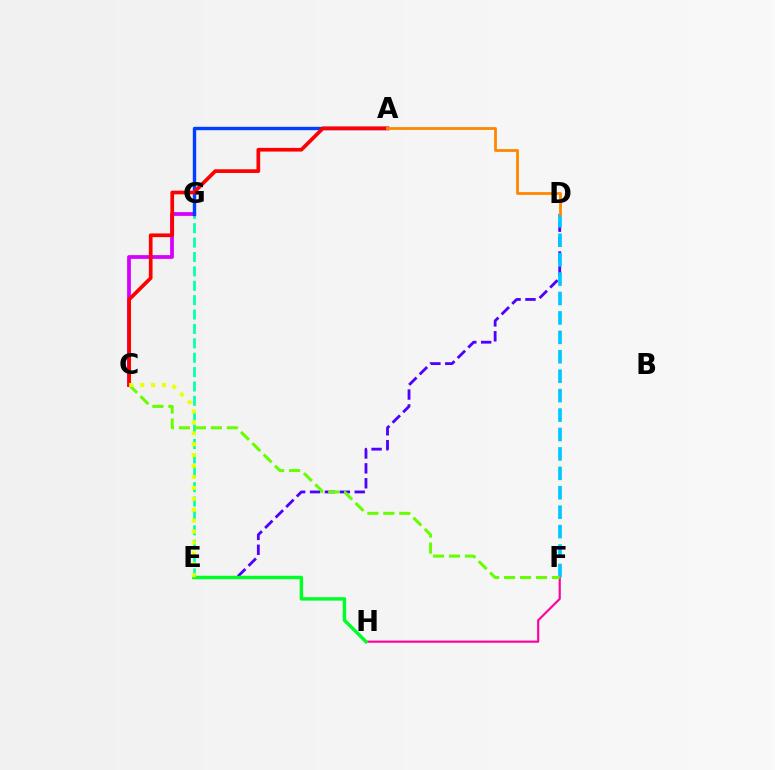{('F', 'H'): [{'color': '#ff00a0', 'line_style': 'solid', 'thickness': 1.55}], ('D', 'E'): [{'color': '#4f00ff', 'line_style': 'dashed', 'thickness': 2.02}], ('E', 'G'): [{'color': '#00ffaf', 'line_style': 'dashed', 'thickness': 1.95}], ('D', 'F'): [{'color': '#00c7ff', 'line_style': 'dashed', 'thickness': 2.64}], ('C', 'G'): [{'color': '#d600ff', 'line_style': 'solid', 'thickness': 2.72}], ('A', 'G'): [{'color': '#003fff', 'line_style': 'solid', 'thickness': 2.44}], ('C', 'F'): [{'color': '#66ff00', 'line_style': 'dashed', 'thickness': 2.17}], ('E', 'H'): [{'color': '#00ff27', 'line_style': 'solid', 'thickness': 2.48}], ('A', 'C'): [{'color': '#ff0000', 'line_style': 'solid', 'thickness': 2.66}], ('C', 'E'): [{'color': '#eeff00', 'line_style': 'dotted', 'thickness': 2.97}], ('A', 'D'): [{'color': '#ff8800', 'line_style': 'solid', 'thickness': 2.03}]}